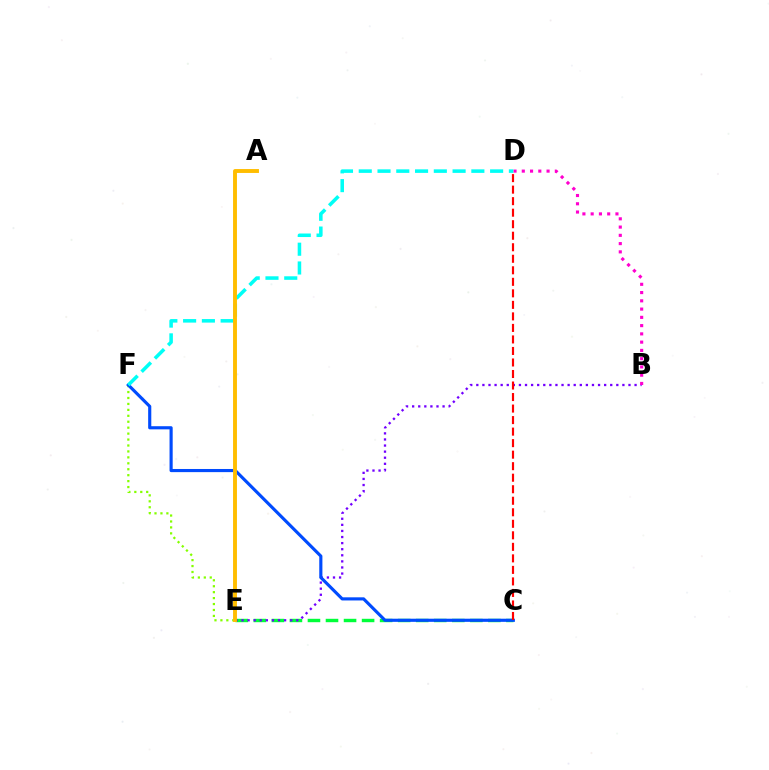{('C', 'E'): [{'color': '#00ff39', 'line_style': 'dashed', 'thickness': 2.45}], ('E', 'F'): [{'color': '#84ff00', 'line_style': 'dotted', 'thickness': 1.61}], ('B', 'E'): [{'color': '#7200ff', 'line_style': 'dotted', 'thickness': 1.65}], ('B', 'D'): [{'color': '#ff00cf', 'line_style': 'dotted', 'thickness': 2.24}], ('C', 'F'): [{'color': '#004bff', 'line_style': 'solid', 'thickness': 2.26}], ('D', 'F'): [{'color': '#00fff6', 'line_style': 'dashed', 'thickness': 2.55}], ('C', 'D'): [{'color': '#ff0000', 'line_style': 'dashed', 'thickness': 1.57}], ('A', 'E'): [{'color': '#ffbd00', 'line_style': 'solid', 'thickness': 2.81}]}